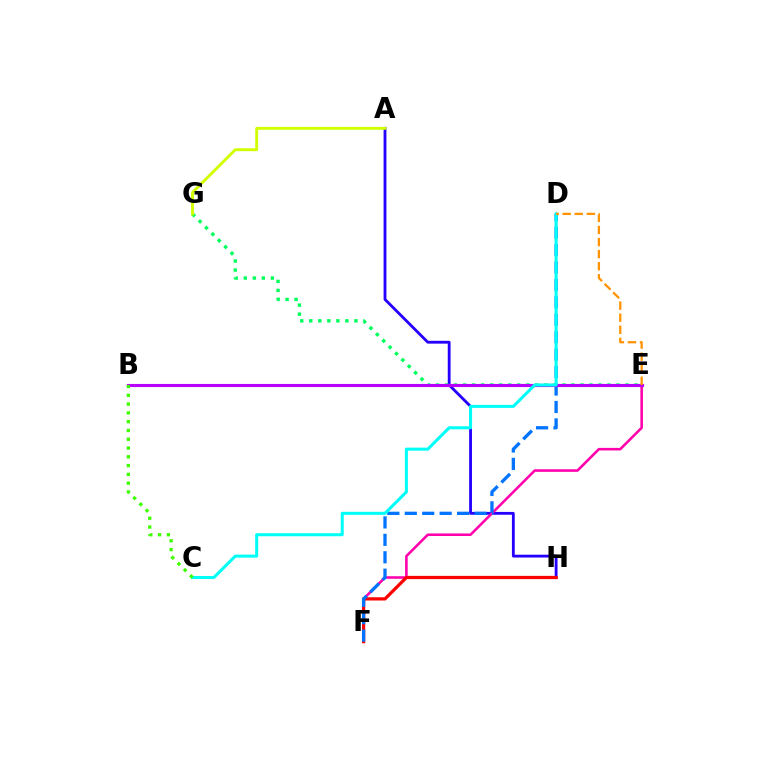{('A', 'H'): [{'color': '#2500ff', 'line_style': 'solid', 'thickness': 2.03}], ('E', 'F'): [{'color': '#ff00ac', 'line_style': 'solid', 'thickness': 1.85}], ('E', 'G'): [{'color': '#00ff5c', 'line_style': 'dotted', 'thickness': 2.45}], ('F', 'H'): [{'color': '#ff0000', 'line_style': 'solid', 'thickness': 2.33}], ('D', 'F'): [{'color': '#0074ff', 'line_style': 'dashed', 'thickness': 2.37}], ('A', 'G'): [{'color': '#d1ff00', 'line_style': 'solid', 'thickness': 2.09}], ('B', 'E'): [{'color': '#b900ff', 'line_style': 'solid', 'thickness': 2.25}], ('C', 'D'): [{'color': '#00fff6', 'line_style': 'solid', 'thickness': 2.19}], ('B', 'C'): [{'color': '#3dff00', 'line_style': 'dotted', 'thickness': 2.39}], ('D', 'E'): [{'color': '#ff9400', 'line_style': 'dashed', 'thickness': 1.64}]}